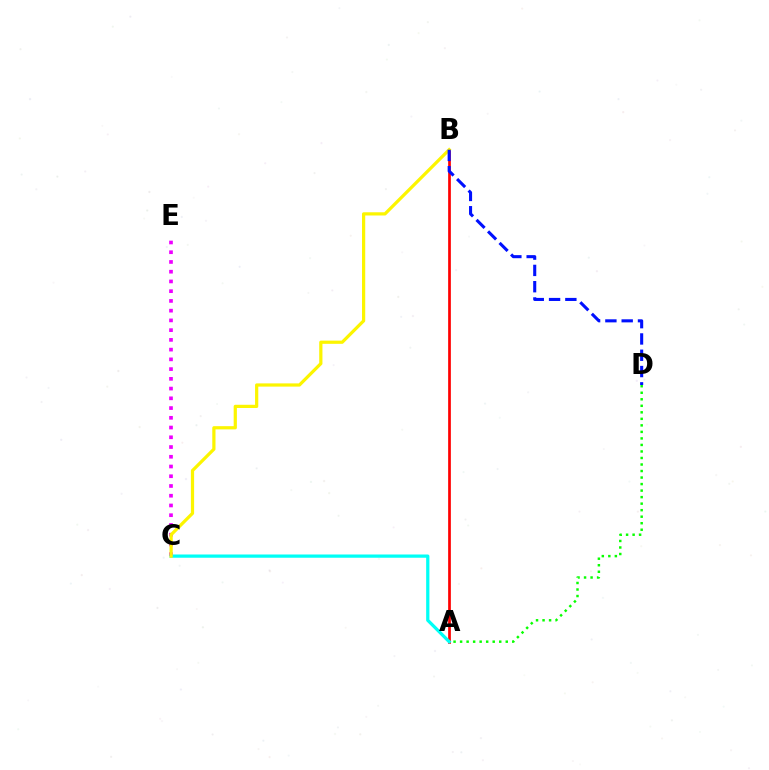{('A', 'B'): [{'color': '#ff0000', 'line_style': 'solid', 'thickness': 1.95}], ('C', 'E'): [{'color': '#ee00ff', 'line_style': 'dotted', 'thickness': 2.65}], ('A', 'D'): [{'color': '#08ff00', 'line_style': 'dotted', 'thickness': 1.77}], ('A', 'C'): [{'color': '#00fff6', 'line_style': 'solid', 'thickness': 2.34}], ('B', 'C'): [{'color': '#fcf500', 'line_style': 'solid', 'thickness': 2.32}], ('B', 'D'): [{'color': '#0010ff', 'line_style': 'dashed', 'thickness': 2.21}]}